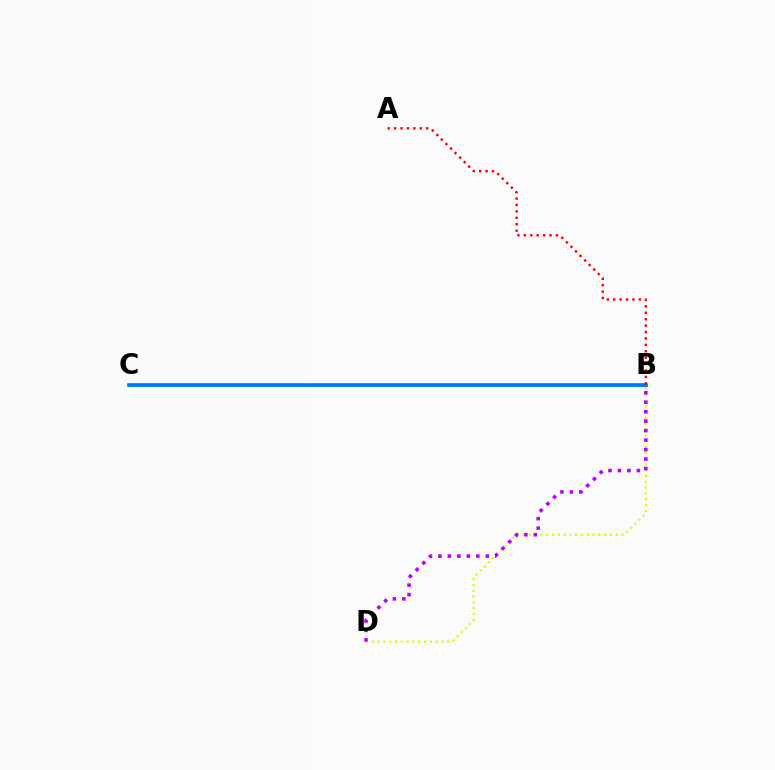{('B', 'D'): [{'color': '#d1ff00', 'line_style': 'dotted', 'thickness': 1.58}, {'color': '#b900ff', 'line_style': 'dotted', 'thickness': 2.57}], ('B', 'C'): [{'color': '#00ff5c', 'line_style': 'solid', 'thickness': 2.37}, {'color': '#0074ff', 'line_style': 'solid', 'thickness': 2.59}], ('A', 'B'): [{'color': '#ff0000', 'line_style': 'dotted', 'thickness': 1.74}]}